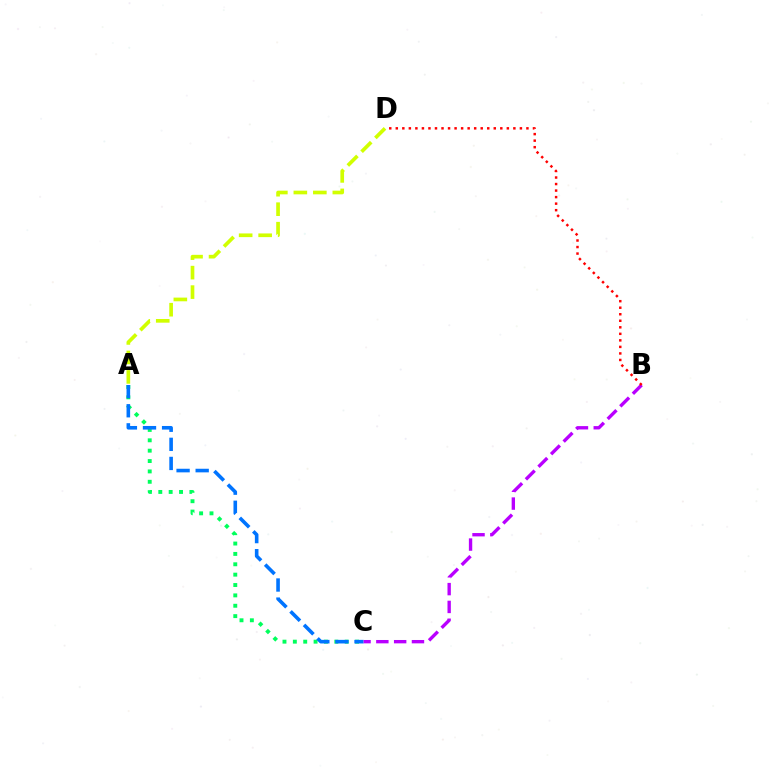{('A', 'D'): [{'color': '#d1ff00', 'line_style': 'dashed', 'thickness': 2.65}], ('A', 'C'): [{'color': '#00ff5c', 'line_style': 'dotted', 'thickness': 2.82}, {'color': '#0074ff', 'line_style': 'dashed', 'thickness': 2.59}], ('B', 'C'): [{'color': '#b900ff', 'line_style': 'dashed', 'thickness': 2.42}], ('B', 'D'): [{'color': '#ff0000', 'line_style': 'dotted', 'thickness': 1.77}]}